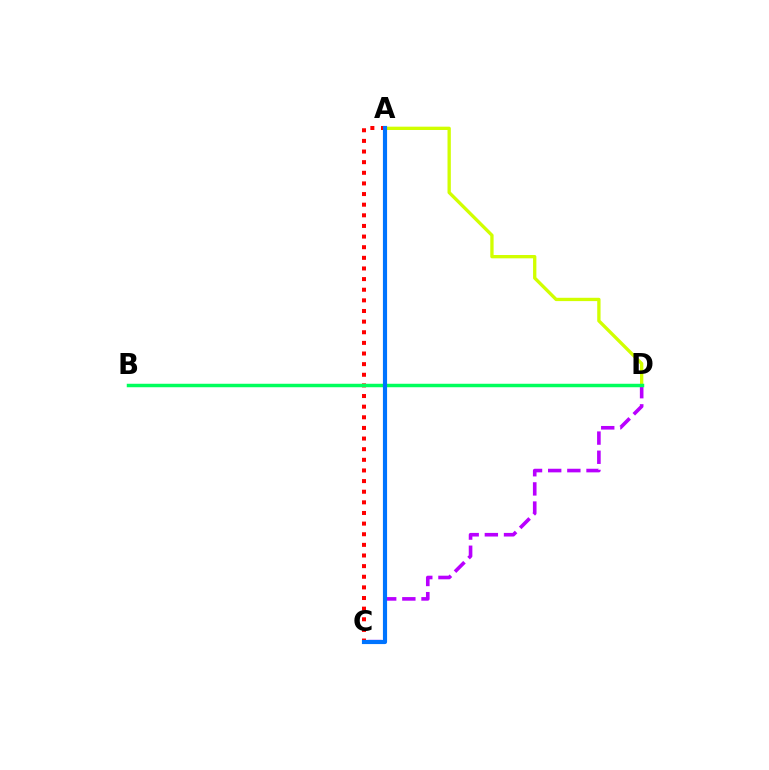{('C', 'D'): [{'color': '#b900ff', 'line_style': 'dashed', 'thickness': 2.6}], ('A', 'D'): [{'color': '#d1ff00', 'line_style': 'solid', 'thickness': 2.39}], ('A', 'C'): [{'color': '#ff0000', 'line_style': 'dotted', 'thickness': 2.89}, {'color': '#0074ff', 'line_style': 'solid', 'thickness': 2.99}], ('B', 'D'): [{'color': '#00ff5c', 'line_style': 'solid', 'thickness': 2.5}]}